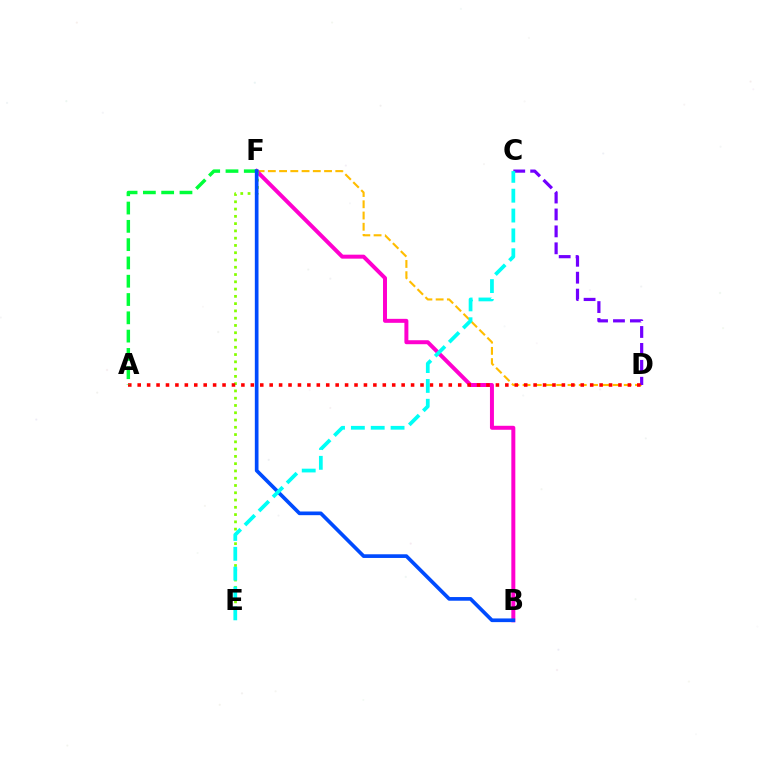{('D', 'F'): [{'color': '#ffbd00', 'line_style': 'dashed', 'thickness': 1.53}], ('B', 'F'): [{'color': '#ff00cf', 'line_style': 'solid', 'thickness': 2.87}, {'color': '#004bff', 'line_style': 'solid', 'thickness': 2.65}], ('C', 'D'): [{'color': '#7200ff', 'line_style': 'dashed', 'thickness': 2.3}], ('E', 'F'): [{'color': '#84ff00', 'line_style': 'dotted', 'thickness': 1.98}], ('A', 'D'): [{'color': '#ff0000', 'line_style': 'dotted', 'thickness': 2.56}], ('A', 'F'): [{'color': '#00ff39', 'line_style': 'dashed', 'thickness': 2.49}], ('C', 'E'): [{'color': '#00fff6', 'line_style': 'dashed', 'thickness': 2.7}]}